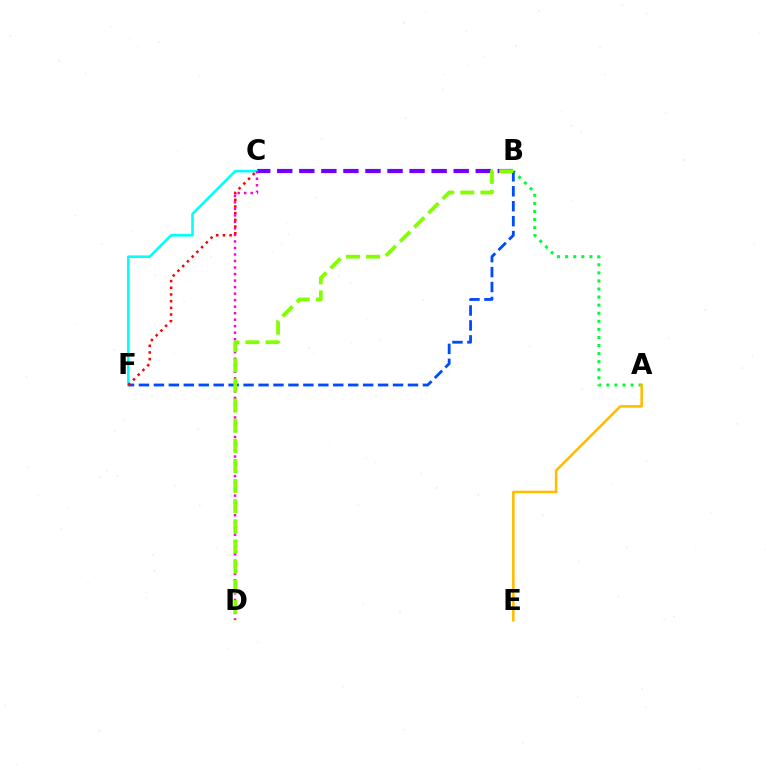{('A', 'B'): [{'color': '#00ff39', 'line_style': 'dotted', 'thickness': 2.19}], ('A', 'E'): [{'color': '#ffbd00', 'line_style': 'solid', 'thickness': 1.86}], ('B', 'C'): [{'color': '#7200ff', 'line_style': 'dashed', 'thickness': 3.0}], ('C', 'F'): [{'color': '#00fff6', 'line_style': 'solid', 'thickness': 1.85}, {'color': '#ff0000', 'line_style': 'dotted', 'thickness': 1.82}], ('B', 'F'): [{'color': '#004bff', 'line_style': 'dashed', 'thickness': 2.03}], ('C', 'D'): [{'color': '#ff00cf', 'line_style': 'dotted', 'thickness': 1.77}], ('B', 'D'): [{'color': '#84ff00', 'line_style': 'dashed', 'thickness': 2.73}]}